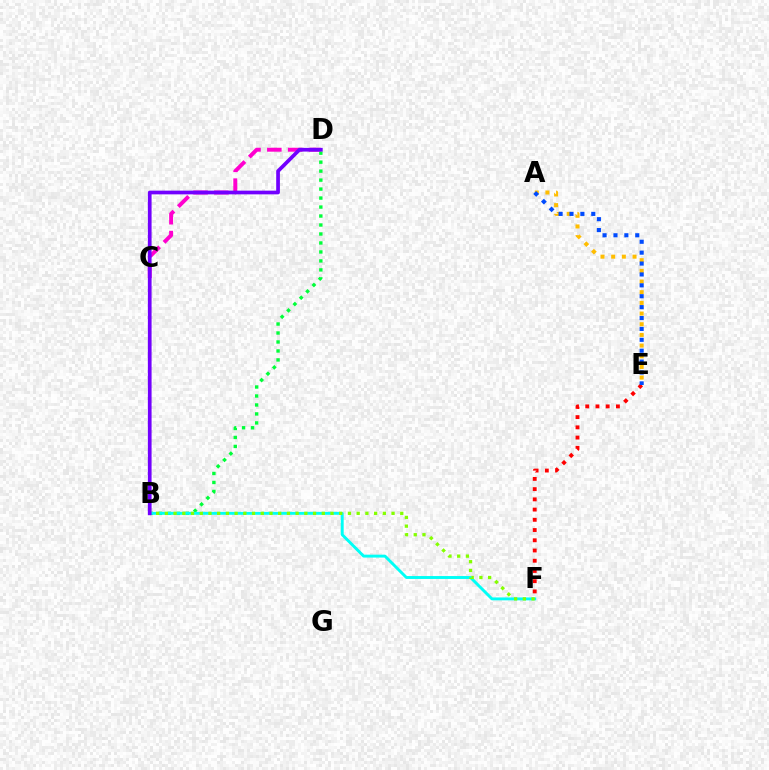{('C', 'D'): [{'color': '#ff00cf', 'line_style': 'dashed', 'thickness': 2.83}], ('A', 'E'): [{'color': '#ffbd00', 'line_style': 'dotted', 'thickness': 2.9}, {'color': '#004bff', 'line_style': 'dotted', 'thickness': 2.96}], ('E', 'F'): [{'color': '#ff0000', 'line_style': 'dotted', 'thickness': 2.78}], ('B', 'D'): [{'color': '#00ff39', 'line_style': 'dotted', 'thickness': 2.44}, {'color': '#7200ff', 'line_style': 'solid', 'thickness': 2.67}], ('B', 'F'): [{'color': '#00fff6', 'line_style': 'solid', 'thickness': 2.09}, {'color': '#84ff00', 'line_style': 'dotted', 'thickness': 2.37}]}